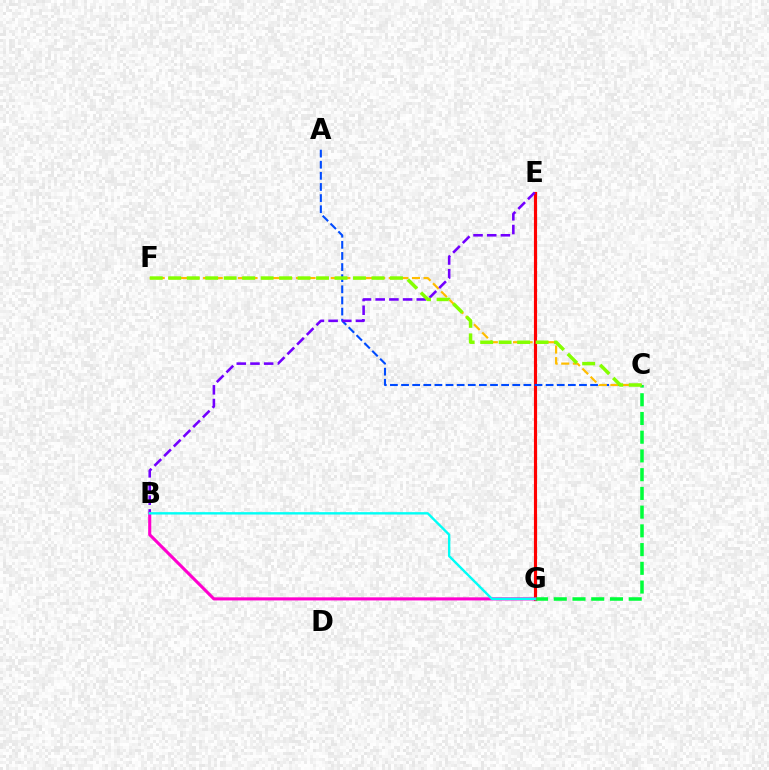{('E', 'G'): [{'color': '#ff0000', 'line_style': 'solid', 'thickness': 2.26}], ('C', 'G'): [{'color': '#00ff39', 'line_style': 'dashed', 'thickness': 2.54}], ('A', 'C'): [{'color': '#004bff', 'line_style': 'dashed', 'thickness': 1.51}], ('C', 'F'): [{'color': '#ffbd00', 'line_style': 'dashed', 'thickness': 1.58}, {'color': '#84ff00', 'line_style': 'dashed', 'thickness': 2.51}], ('B', 'E'): [{'color': '#7200ff', 'line_style': 'dashed', 'thickness': 1.86}], ('B', 'G'): [{'color': '#ff00cf', 'line_style': 'solid', 'thickness': 2.22}, {'color': '#00fff6', 'line_style': 'solid', 'thickness': 1.71}]}